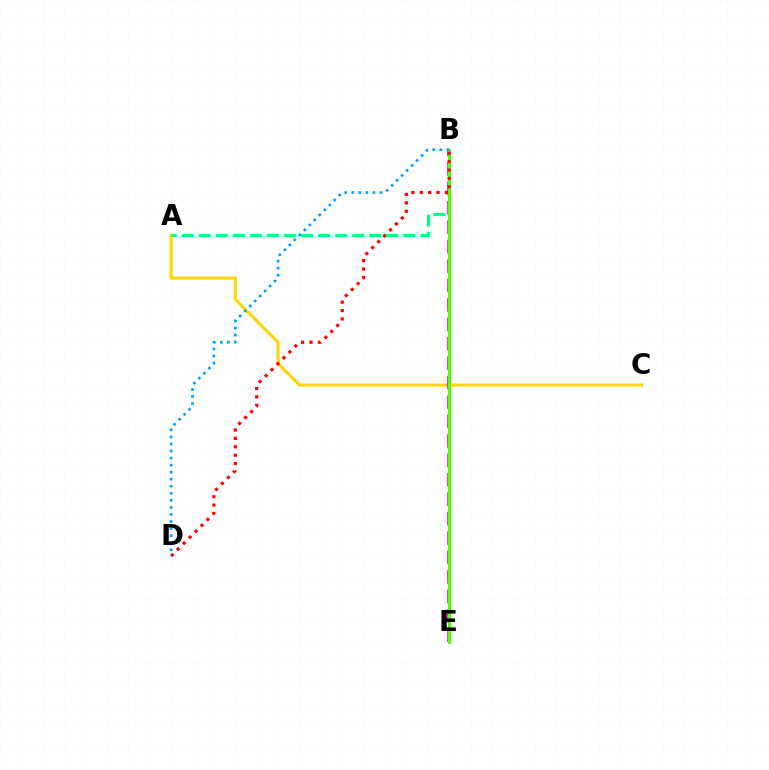{('A', 'C'): [{'color': '#ffd500', 'line_style': 'solid', 'thickness': 2.17}], ('A', 'B'): [{'color': '#00ff86', 'line_style': 'dashed', 'thickness': 2.32}], ('B', 'E'): [{'color': '#ff00ed', 'line_style': 'dashed', 'thickness': 2.64}, {'color': '#3700ff', 'line_style': 'solid', 'thickness': 2.14}, {'color': '#4fff00', 'line_style': 'solid', 'thickness': 2.23}], ('B', 'D'): [{'color': '#ff0000', 'line_style': 'dotted', 'thickness': 2.28}, {'color': '#009eff', 'line_style': 'dotted', 'thickness': 1.92}]}